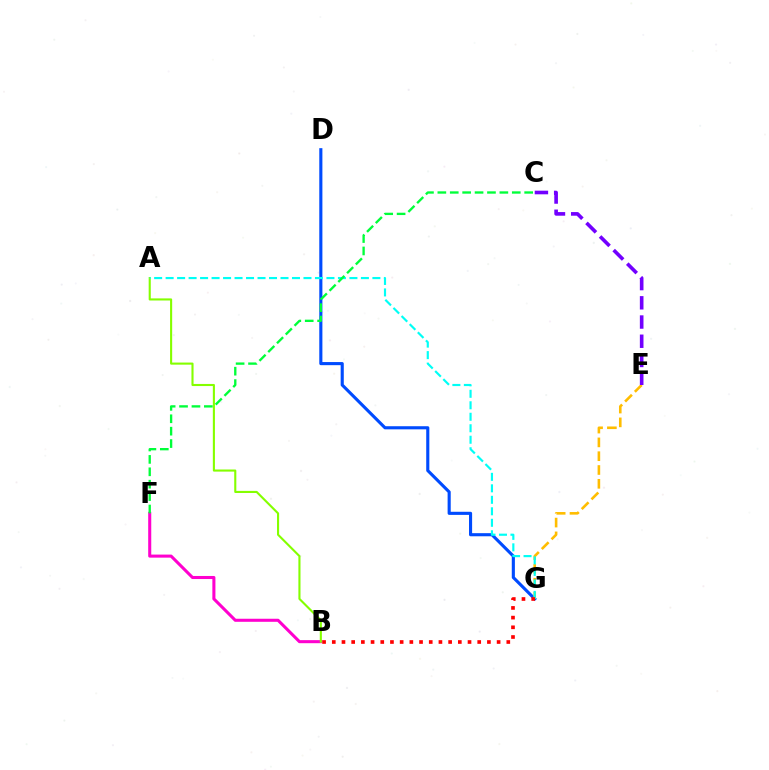{('D', 'G'): [{'color': '#004bff', 'line_style': 'solid', 'thickness': 2.24}], ('B', 'F'): [{'color': '#ff00cf', 'line_style': 'solid', 'thickness': 2.2}], ('A', 'B'): [{'color': '#84ff00', 'line_style': 'solid', 'thickness': 1.52}], ('E', 'G'): [{'color': '#ffbd00', 'line_style': 'dashed', 'thickness': 1.88}], ('A', 'G'): [{'color': '#00fff6', 'line_style': 'dashed', 'thickness': 1.56}], ('C', 'F'): [{'color': '#00ff39', 'line_style': 'dashed', 'thickness': 1.68}], ('C', 'E'): [{'color': '#7200ff', 'line_style': 'dashed', 'thickness': 2.61}], ('B', 'G'): [{'color': '#ff0000', 'line_style': 'dotted', 'thickness': 2.63}]}